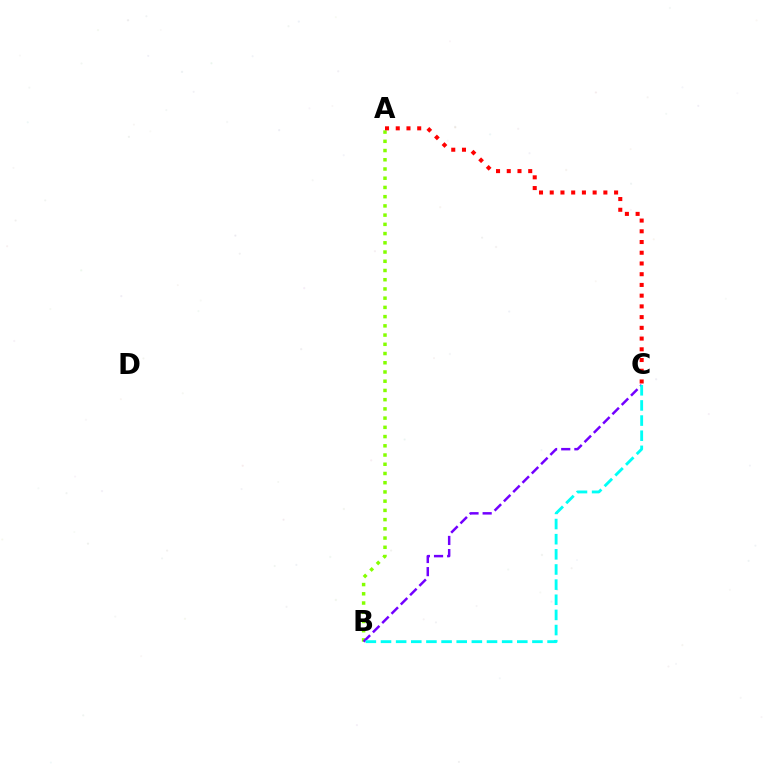{('A', 'B'): [{'color': '#84ff00', 'line_style': 'dotted', 'thickness': 2.51}], ('B', 'C'): [{'color': '#7200ff', 'line_style': 'dashed', 'thickness': 1.79}, {'color': '#00fff6', 'line_style': 'dashed', 'thickness': 2.06}], ('A', 'C'): [{'color': '#ff0000', 'line_style': 'dotted', 'thickness': 2.91}]}